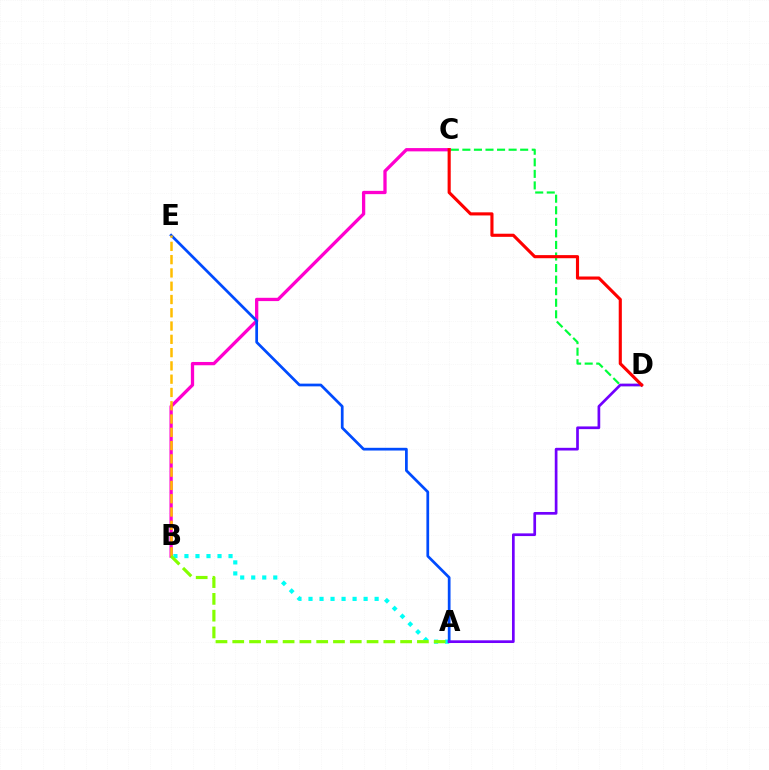{('C', 'D'): [{'color': '#00ff39', 'line_style': 'dashed', 'thickness': 1.57}, {'color': '#ff0000', 'line_style': 'solid', 'thickness': 2.25}], ('B', 'C'): [{'color': '#ff00cf', 'line_style': 'solid', 'thickness': 2.37}], ('A', 'B'): [{'color': '#00fff6', 'line_style': 'dotted', 'thickness': 2.99}, {'color': '#84ff00', 'line_style': 'dashed', 'thickness': 2.28}], ('A', 'E'): [{'color': '#004bff', 'line_style': 'solid', 'thickness': 1.96}], ('A', 'D'): [{'color': '#7200ff', 'line_style': 'solid', 'thickness': 1.94}], ('B', 'E'): [{'color': '#ffbd00', 'line_style': 'dashed', 'thickness': 1.8}]}